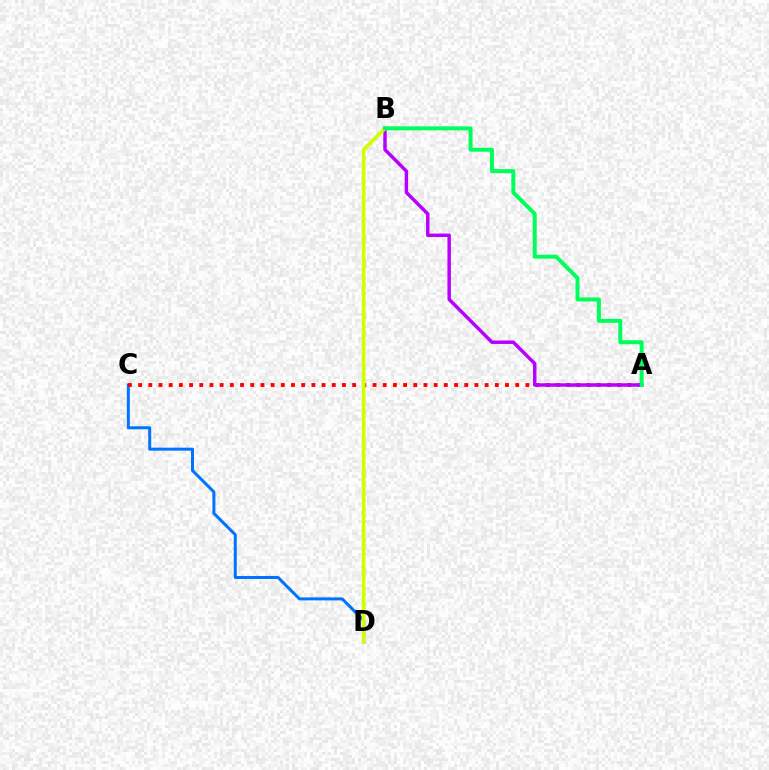{('C', 'D'): [{'color': '#0074ff', 'line_style': 'solid', 'thickness': 2.16}], ('A', 'C'): [{'color': '#ff0000', 'line_style': 'dotted', 'thickness': 2.77}], ('A', 'B'): [{'color': '#b900ff', 'line_style': 'solid', 'thickness': 2.5}, {'color': '#00ff5c', 'line_style': 'solid', 'thickness': 2.86}], ('B', 'D'): [{'color': '#d1ff00', 'line_style': 'solid', 'thickness': 2.64}]}